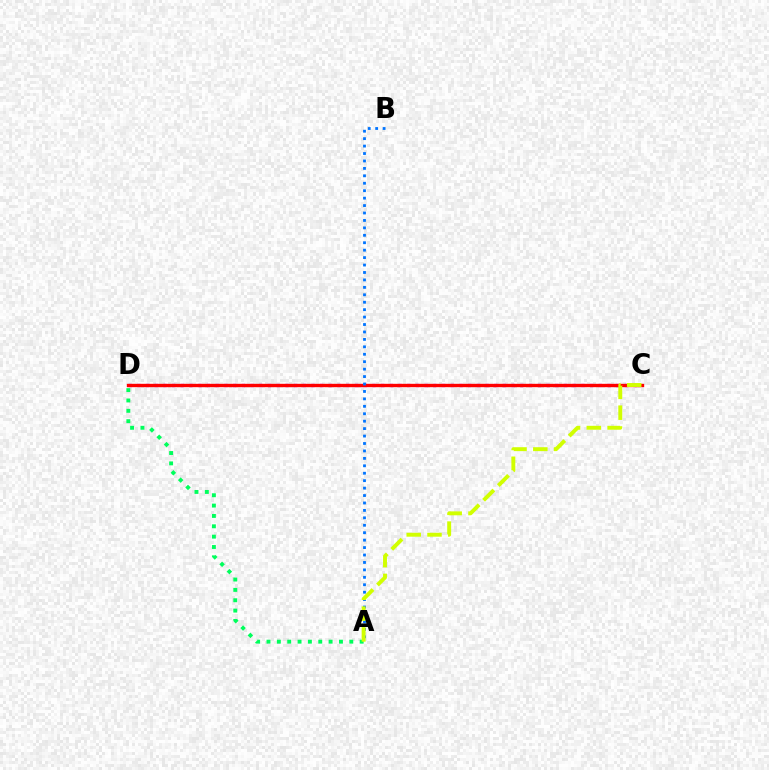{('C', 'D'): [{'color': '#b900ff', 'line_style': 'dotted', 'thickness': 2.37}, {'color': '#ff0000', 'line_style': 'solid', 'thickness': 2.42}], ('A', 'D'): [{'color': '#00ff5c', 'line_style': 'dotted', 'thickness': 2.81}], ('A', 'B'): [{'color': '#0074ff', 'line_style': 'dotted', 'thickness': 2.02}], ('A', 'C'): [{'color': '#d1ff00', 'line_style': 'dashed', 'thickness': 2.82}]}